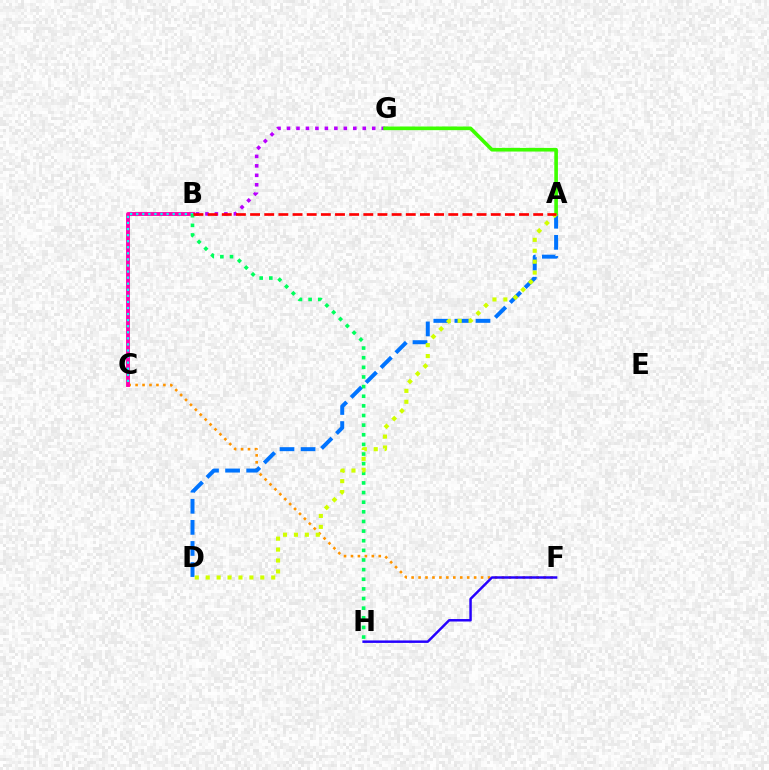{('C', 'F'): [{'color': '#ff9400', 'line_style': 'dotted', 'thickness': 1.89}], ('B', 'C'): [{'color': '#ff00ac', 'line_style': 'solid', 'thickness': 2.79}, {'color': '#00fff6', 'line_style': 'dotted', 'thickness': 1.65}], ('A', 'D'): [{'color': '#0074ff', 'line_style': 'dashed', 'thickness': 2.87}, {'color': '#d1ff00', 'line_style': 'dotted', 'thickness': 2.97}], ('F', 'H'): [{'color': '#2500ff', 'line_style': 'solid', 'thickness': 1.78}], ('B', 'G'): [{'color': '#b900ff', 'line_style': 'dotted', 'thickness': 2.57}], ('A', 'G'): [{'color': '#3dff00', 'line_style': 'solid', 'thickness': 2.62}], ('B', 'H'): [{'color': '#00ff5c', 'line_style': 'dotted', 'thickness': 2.62}], ('A', 'B'): [{'color': '#ff0000', 'line_style': 'dashed', 'thickness': 1.92}]}